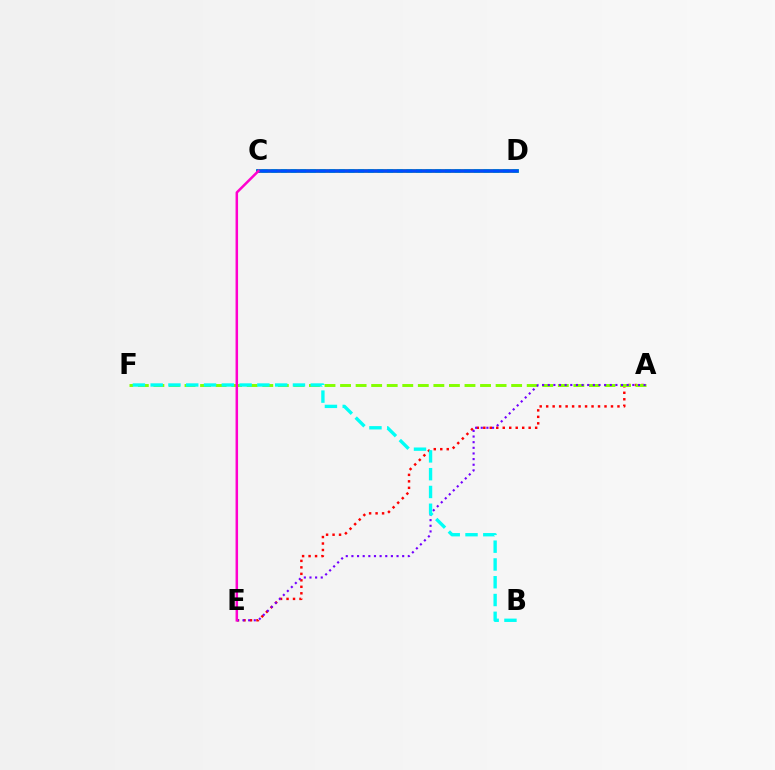{('A', 'E'): [{'color': '#ff0000', 'line_style': 'dotted', 'thickness': 1.76}, {'color': '#7200ff', 'line_style': 'dotted', 'thickness': 1.53}], ('A', 'F'): [{'color': '#84ff00', 'line_style': 'dashed', 'thickness': 2.11}], ('C', 'D'): [{'color': '#00ff39', 'line_style': 'solid', 'thickness': 2.66}, {'color': '#ffbd00', 'line_style': 'dotted', 'thickness': 2.62}, {'color': '#004bff', 'line_style': 'solid', 'thickness': 2.57}], ('B', 'F'): [{'color': '#00fff6', 'line_style': 'dashed', 'thickness': 2.42}], ('C', 'E'): [{'color': '#ff00cf', 'line_style': 'solid', 'thickness': 1.81}]}